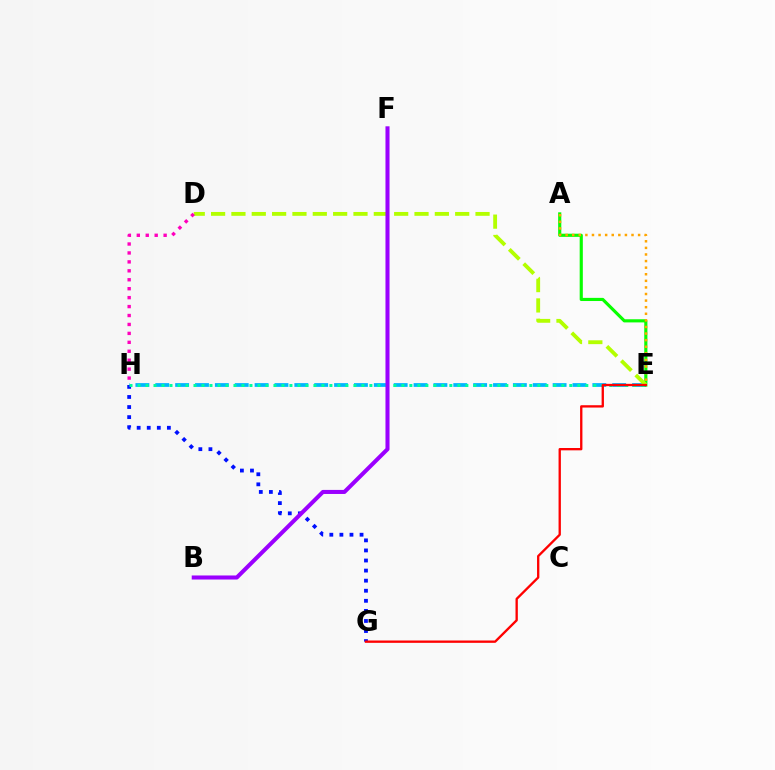{('E', 'H'): [{'color': '#00b5ff', 'line_style': 'dashed', 'thickness': 2.7}, {'color': '#00ff9d', 'line_style': 'dotted', 'thickness': 2.17}], ('A', 'E'): [{'color': '#08ff00', 'line_style': 'solid', 'thickness': 2.27}, {'color': '#ffa500', 'line_style': 'dotted', 'thickness': 1.79}], ('D', 'E'): [{'color': '#b3ff00', 'line_style': 'dashed', 'thickness': 2.76}], ('G', 'H'): [{'color': '#0010ff', 'line_style': 'dotted', 'thickness': 2.74}], ('E', 'G'): [{'color': '#ff0000', 'line_style': 'solid', 'thickness': 1.68}], ('B', 'F'): [{'color': '#9b00ff', 'line_style': 'solid', 'thickness': 2.92}], ('D', 'H'): [{'color': '#ff00bd', 'line_style': 'dotted', 'thickness': 2.43}]}